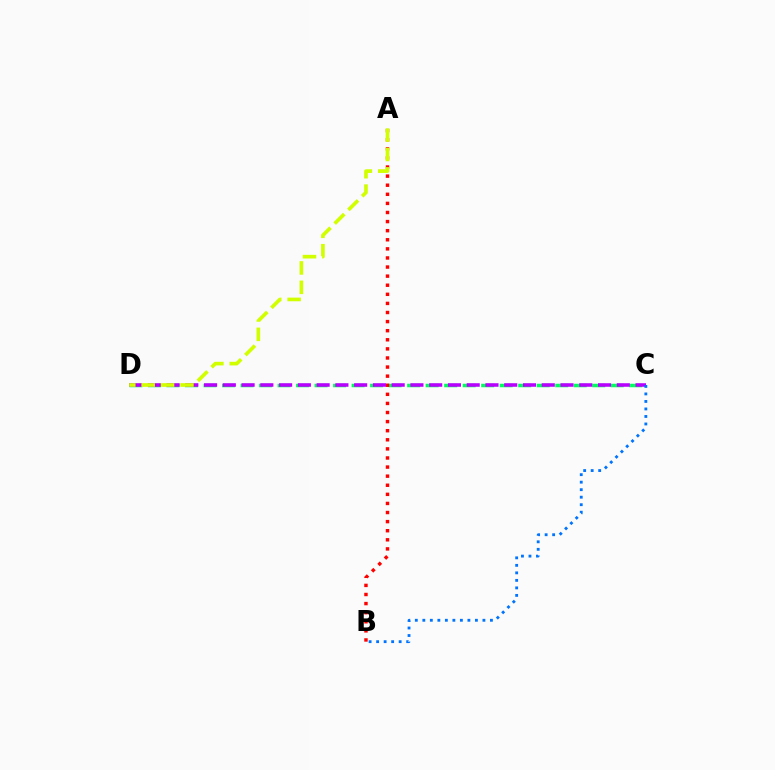{('C', 'D'): [{'color': '#00ff5c', 'line_style': 'dashed', 'thickness': 2.51}, {'color': '#b900ff', 'line_style': 'dashed', 'thickness': 2.55}], ('A', 'B'): [{'color': '#ff0000', 'line_style': 'dotted', 'thickness': 2.47}], ('A', 'D'): [{'color': '#d1ff00', 'line_style': 'dashed', 'thickness': 2.63}], ('B', 'C'): [{'color': '#0074ff', 'line_style': 'dotted', 'thickness': 2.04}]}